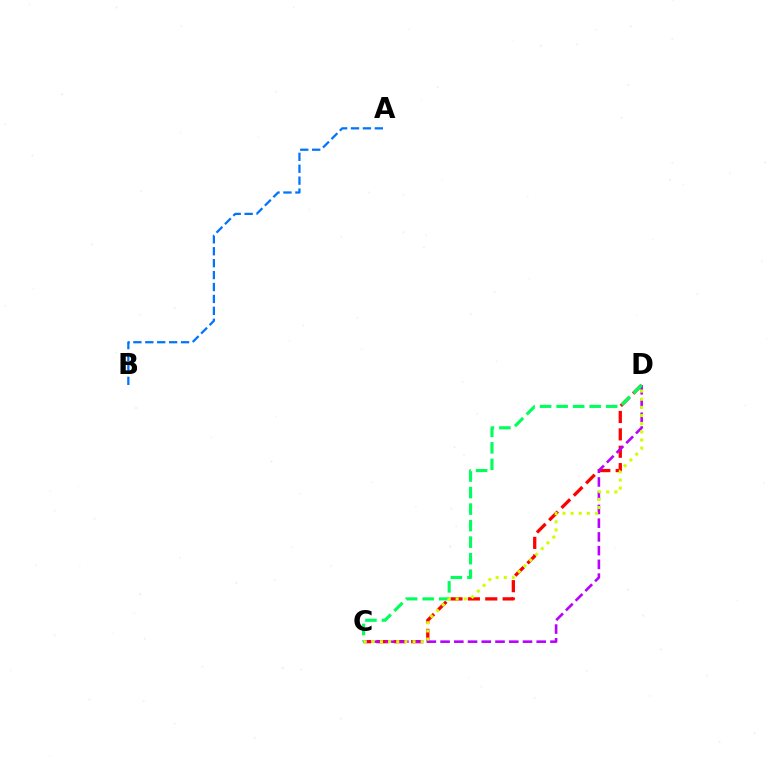{('C', 'D'): [{'color': '#ff0000', 'line_style': 'dashed', 'thickness': 2.36}, {'color': '#b900ff', 'line_style': 'dashed', 'thickness': 1.87}, {'color': '#00ff5c', 'line_style': 'dashed', 'thickness': 2.24}, {'color': '#d1ff00', 'line_style': 'dotted', 'thickness': 2.21}], ('A', 'B'): [{'color': '#0074ff', 'line_style': 'dashed', 'thickness': 1.62}]}